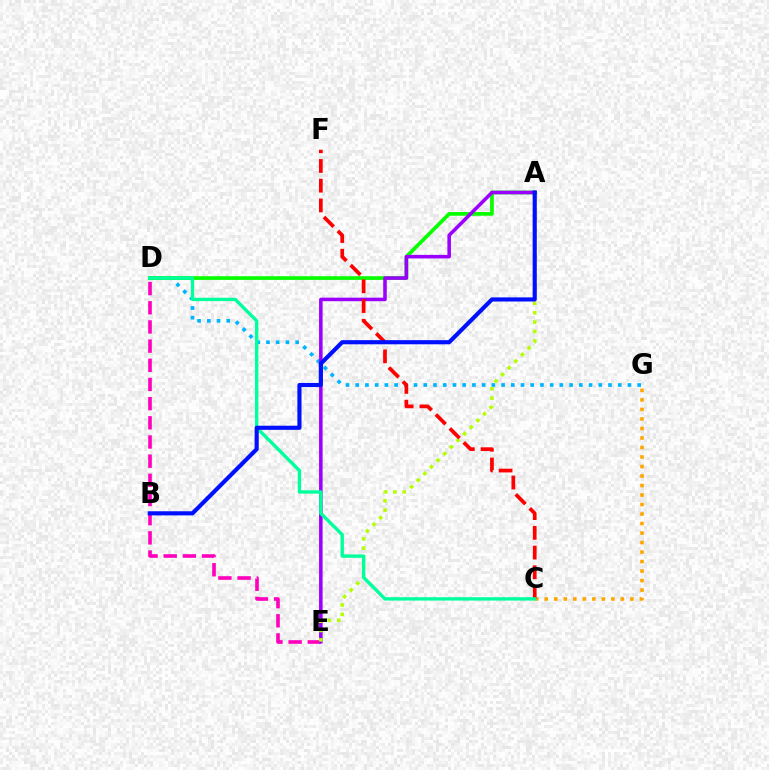{('D', 'G'): [{'color': '#00b5ff', 'line_style': 'dotted', 'thickness': 2.64}], ('D', 'E'): [{'color': '#ff00bd', 'line_style': 'dashed', 'thickness': 2.6}], ('A', 'D'): [{'color': '#08ff00', 'line_style': 'solid', 'thickness': 2.68}], ('C', 'G'): [{'color': '#ffa500', 'line_style': 'dotted', 'thickness': 2.58}], ('A', 'E'): [{'color': '#9b00ff', 'line_style': 'solid', 'thickness': 2.56}, {'color': '#b3ff00', 'line_style': 'dotted', 'thickness': 2.55}], ('C', 'F'): [{'color': '#ff0000', 'line_style': 'dashed', 'thickness': 2.68}], ('C', 'D'): [{'color': '#00ff9d', 'line_style': 'solid', 'thickness': 2.42}], ('A', 'B'): [{'color': '#0010ff', 'line_style': 'solid', 'thickness': 2.98}]}